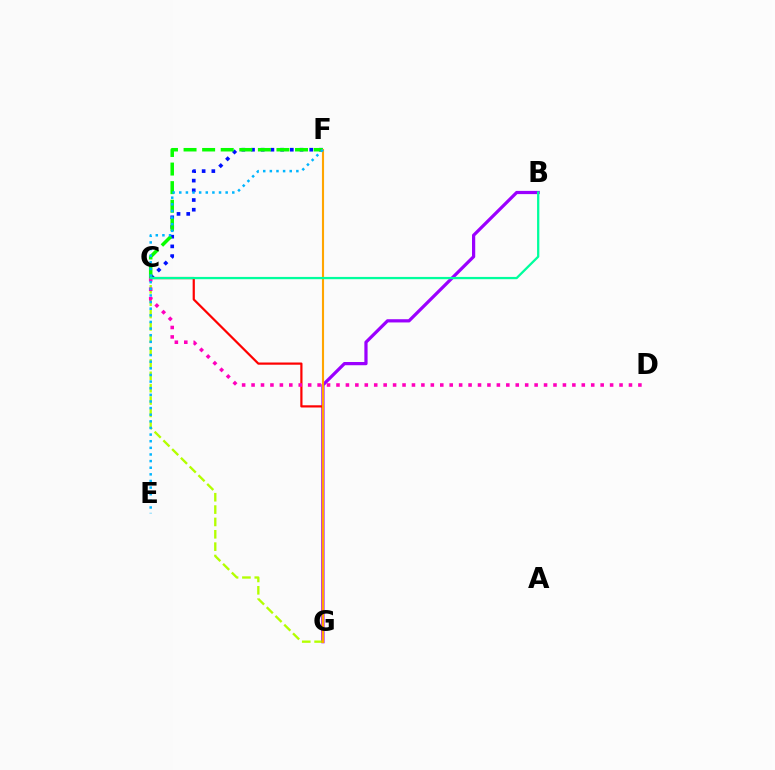{('B', 'G'): [{'color': '#9b00ff', 'line_style': 'solid', 'thickness': 2.32}], ('C', 'F'): [{'color': '#0010ff', 'line_style': 'dotted', 'thickness': 2.64}, {'color': '#08ff00', 'line_style': 'dashed', 'thickness': 2.52}], ('C', 'G'): [{'color': '#b3ff00', 'line_style': 'dashed', 'thickness': 1.68}, {'color': '#ff0000', 'line_style': 'solid', 'thickness': 1.59}], ('C', 'D'): [{'color': '#ff00bd', 'line_style': 'dotted', 'thickness': 2.56}], ('F', 'G'): [{'color': '#ffa500', 'line_style': 'solid', 'thickness': 1.53}], ('B', 'C'): [{'color': '#00ff9d', 'line_style': 'solid', 'thickness': 1.64}], ('E', 'F'): [{'color': '#00b5ff', 'line_style': 'dotted', 'thickness': 1.8}]}